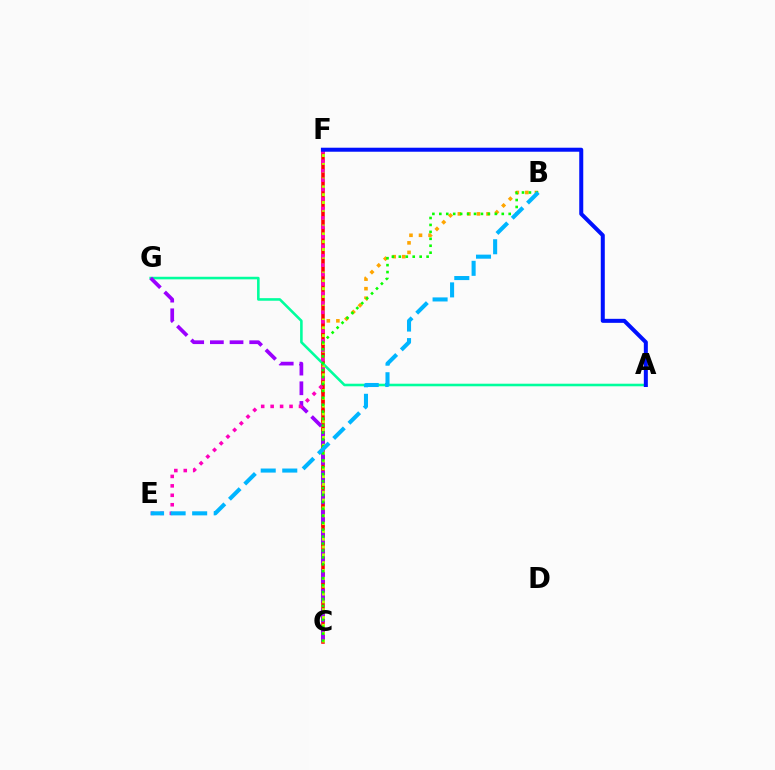{('B', 'C'): [{'color': '#ffa500', 'line_style': 'dotted', 'thickness': 2.59}, {'color': '#08ff00', 'line_style': 'dotted', 'thickness': 1.89}], ('C', 'F'): [{'color': '#ff0000', 'line_style': 'solid', 'thickness': 2.54}, {'color': '#b3ff00', 'line_style': 'dotted', 'thickness': 2.13}], ('A', 'G'): [{'color': '#00ff9d', 'line_style': 'solid', 'thickness': 1.86}], ('C', 'G'): [{'color': '#9b00ff', 'line_style': 'dashed', 'thickness': 2.67}], ('E', 'F'): [{'color': '#ff00bd', 'line_style': 'dotted', 'thickness': 2.57}], ('B', 'E'): [{'color': '#00b5ff', 'line_style': 'dashed', 'thickness': 2.93}], ('A', 'F'): [{'color': '#0010ff', 'line_style': 'solid', 'thickness': 2.89}]}